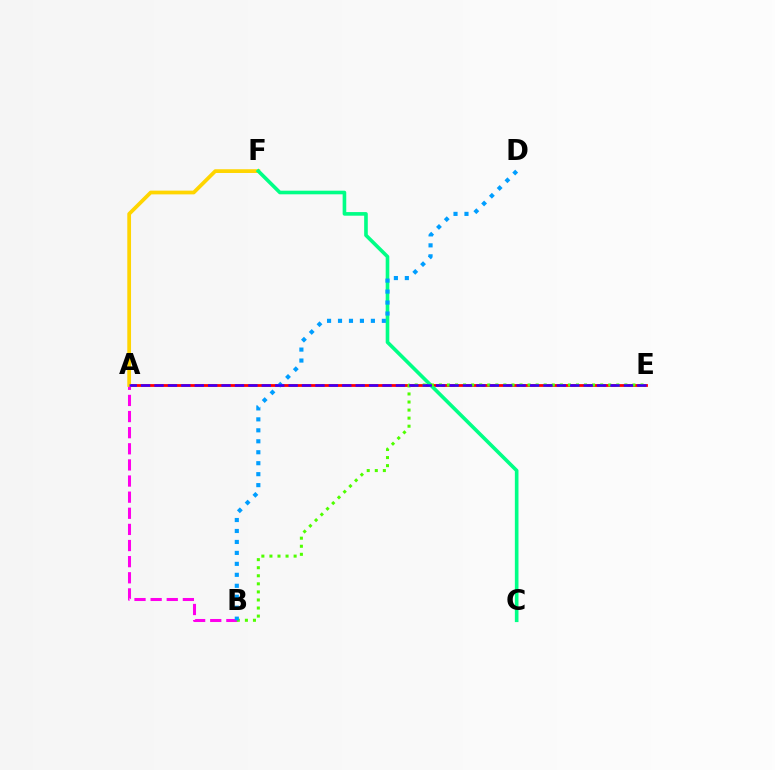{('A', 'E'): [{'color': '#ff0000', 'line_style': 'solid', 'thickness': 2.01}, {'color': '#3700ff', 'line_style': 'dashed', 'thickness': 1.82}], ('A', 'B'): [{'color': '#ff00ed', 'line_style': 'dashed', 'thickness': 2.19}], ('A', 'F'): [{'color': '#ffd500', 'line_style': 'solid', 'thickness': 2.69}], ('C', 'F'): [{'color': '#00ff86', 'line_style': 'solid', 'thickness': 2.61}], ('B', 'E'): [{'color': '#4fff00', 'line_style': 'dotted', 'thickness': 2.19}], ('B', 'D'): [{'color': '#009eff', 'line_style': 'dotted', 'thickness': 2.98}]}